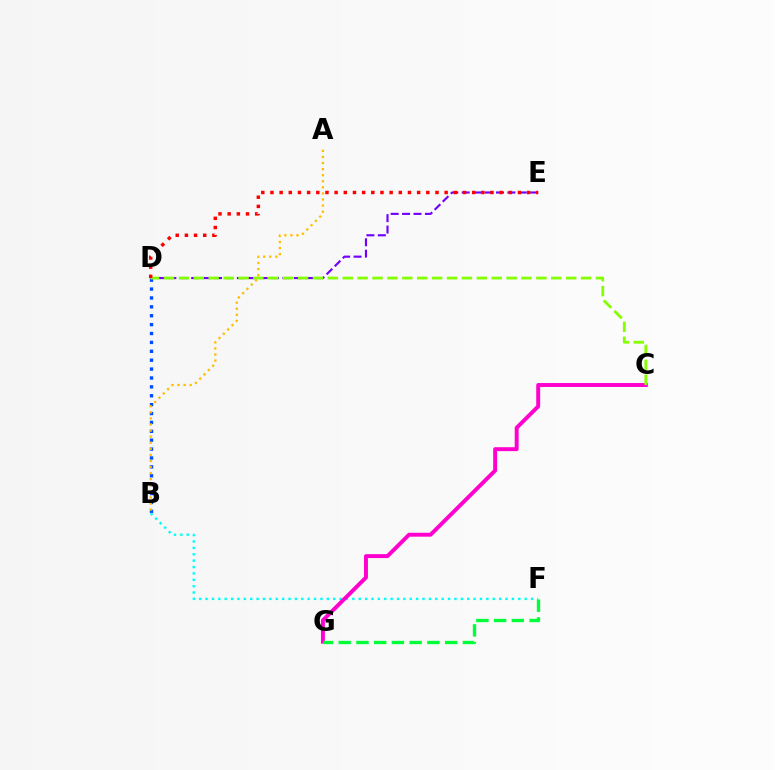{('D', 'E'): [{'color': '#7200ff', 'line_style': 'dashed', 'thickness': 1.55}, {'color': '#ff0000', 'line_style': 'dotted', 'thickness': 2.49}], ('B', 'D'): [{'color': '#004bff', 'line_style': 'dotted', 'thickness': 2.42}], ('B', 'F'): [{'color': '#00fff6', 'line_style': 'dotted', 'thickness': 1.73}], ('C', 'G'): [{'color': '#ff00cf', 'line_style': 'solid', 'thickness': 2.83}], ('C', 'D'): [{'color': '#84ff00', 'line_style': 'dashed', 'thickness': 2.02}], ('A', 'B'): [{'color': '#ffbd00', 'line_style': 'dotted', 'thickness': 1.65}], ('F', 'G'): [{'color': '#00ff39', 'line_style': 'dashed', 'thickness': 2.41}]}